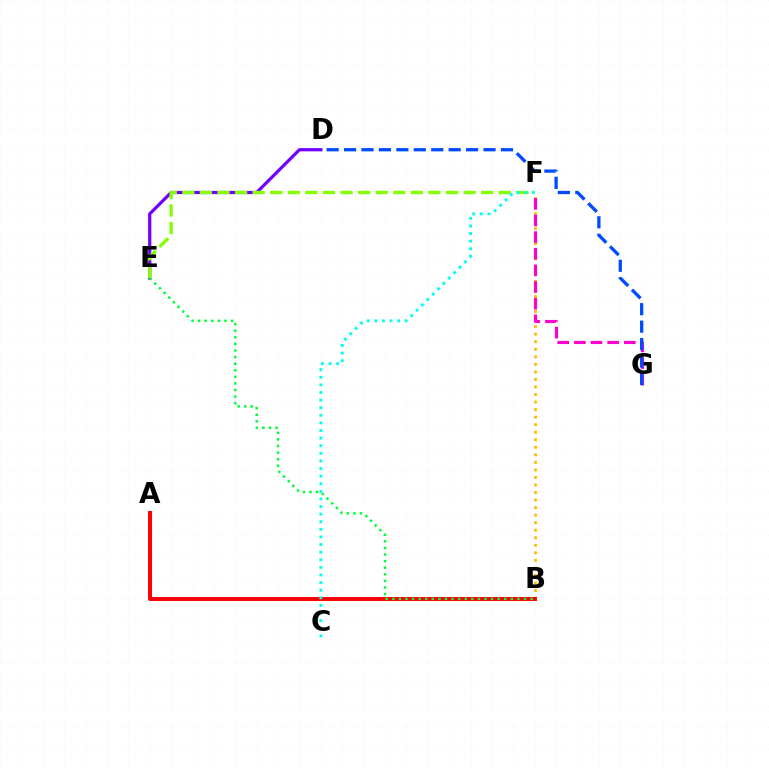{('D', 'E'): [{'color': '#7200ff', 'line_style': 'solid', 'thickness': 2.32}], ('B', 'F'): [{'color': '#ffbd00', 'line_style': 'dotted', 'thickness': 2.05}], ('A', 'B'): [{'color': '#ff0000', 'line_style': 'solid', 'thickness': 2.85}], ('F', 'G'): [{'color': '#ff00cf', 'line_style': 'dashed', 'thickness': 2.26}], ('B', 'E'): [{'color': '#00ff39', 'line_style': 'dotted', 'thickness': 1.79}], ('E', 'F'): [{'color': '#84ff00', 'line_style': 'dashed', 'thickness': 2.39}], ('D', 'G'): [{'color': '#004bff', 'line_style': 'dashed', 'thickness': 2.37}], ('C', 'F'): [{'color': '#00fff6', 'line_style': 'dotted', 'thickness': 2.07}]}